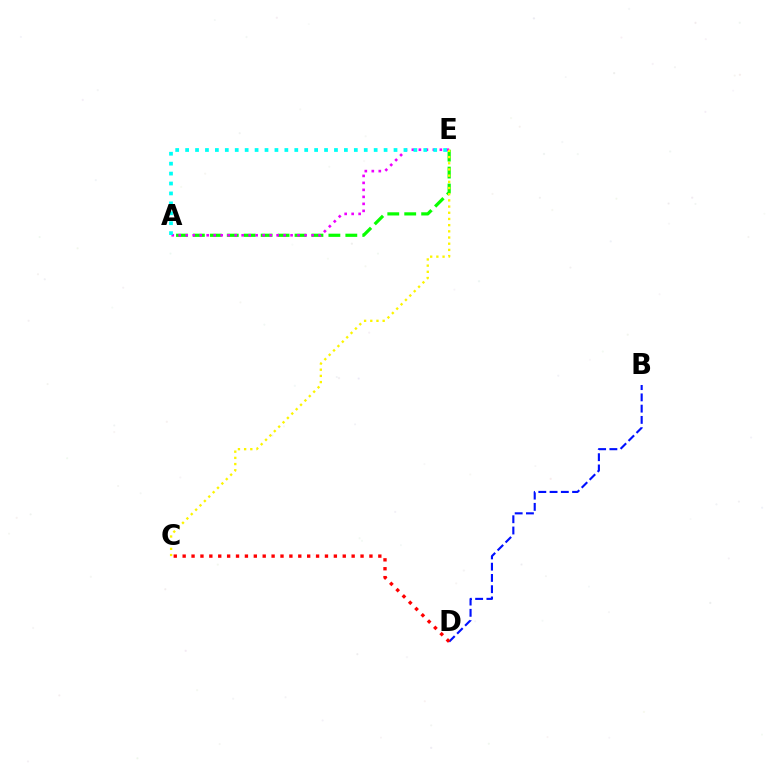{('A', 'E'): [{'color': '#08ff00', 'line_style': 'dashed', 'thickness': 2.3}, {'color': '#ee00ff', 'line_style': 'dotted', 'thickness': 1.9}, {'color': '#00fff6', 'line_style': 'dotted', 'thickness': 2.7}], ('B', 'D'): [{'color': '#0010ff', 'line_style': 'dashed', 'thickness': 1.53}], ('C', 'E'): [{'color': '#fcf500', 'line_style': 'dotted', 'thickness': 1.68}], ('C', 'D'): [{'color': '#ff0000', 'line_style': 'dotted', 'thickness': 2.42}]}